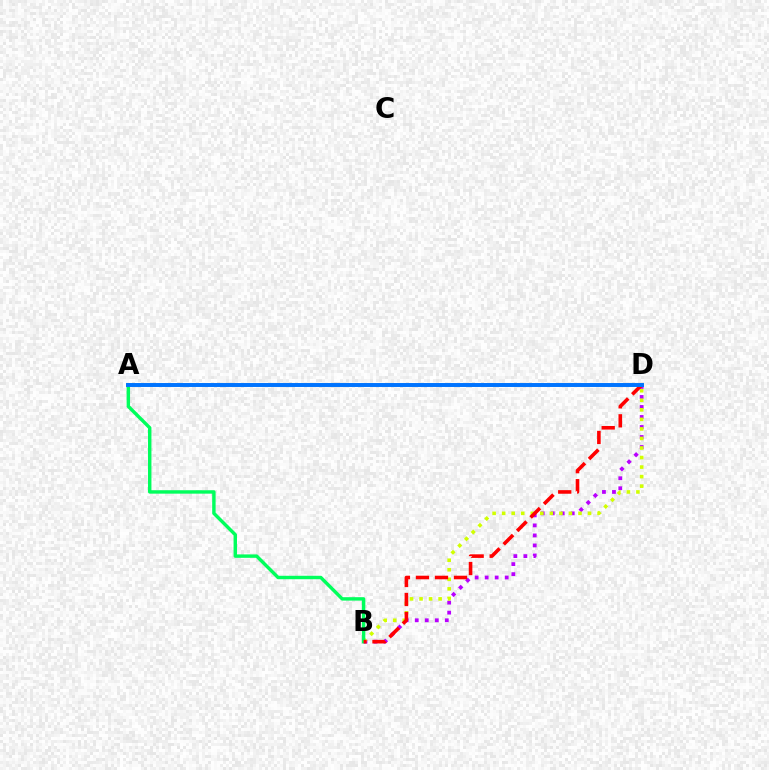{('B', 'D'): [{'color': '#b900ff', 'line_style': 'dotted', 'thickness': 2.72}, {'color': '#d1ff00', 'line_style': 'dotted', 'thickness': 2.59}, {'color': '#ff0000', 'line_style': 'dashed', 'thickness': 2.58}], ('A', 'B'): [{'color': '#00ff5c', 'line_style': 'solid', 'thickness': 2.46}], ('A', 'D'): [{'color': '#0074ff', 'line_style': 'solid', 'thickness': 2.84}]}